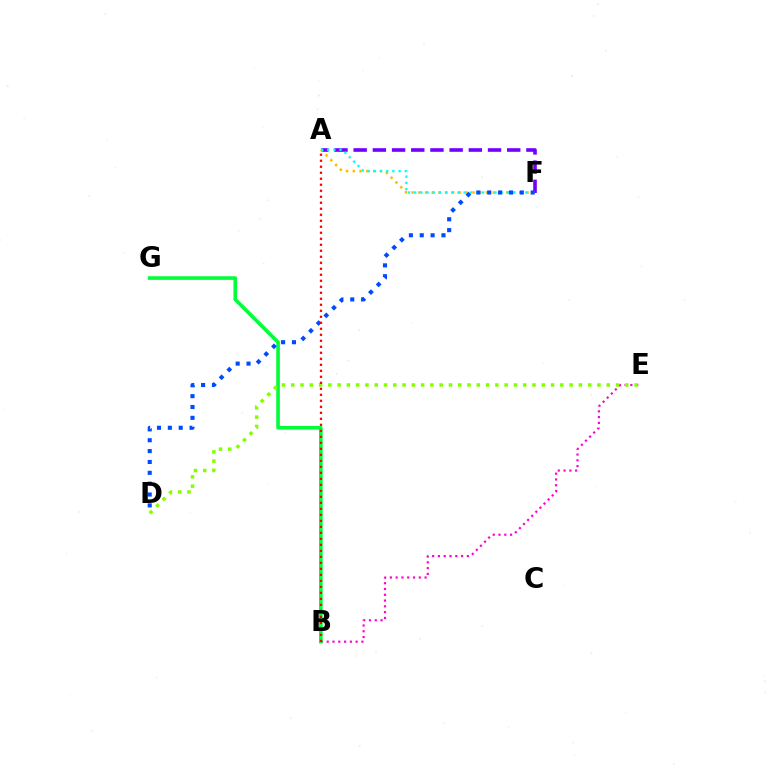{('A', 'F'): [{'color': '#7200ff', 'line_style': 'dashed', 'thickness': 2.61}, {'color': '#ffbd00', 'line_style': 'dotted', 'thickness': 1.84}, {'color': '#00fff6', 'line_style': 'dotted', 'thickness': 1.68}], ('B', 'E'): [{'color': '#ff00cf', 'line_style': 'dotted', 'thickness': 1.57}], ('B', 'G'): [{'color': '#00ff39', 'line_style': 'solid', 'thickness': 2.61}], ('D', 'E'): [{'color': '#84ff00', 'line_style': 'dotted', 'thickness': 2.52}], ('D', 'F'): [{'color': '#004bff', 'line_style': 'dotted', 'thickness': 2.95}], ('A', 'B'): [{'color': '#ff0000', 'line_style': 'dotted', 'thickness': 1.63}]}